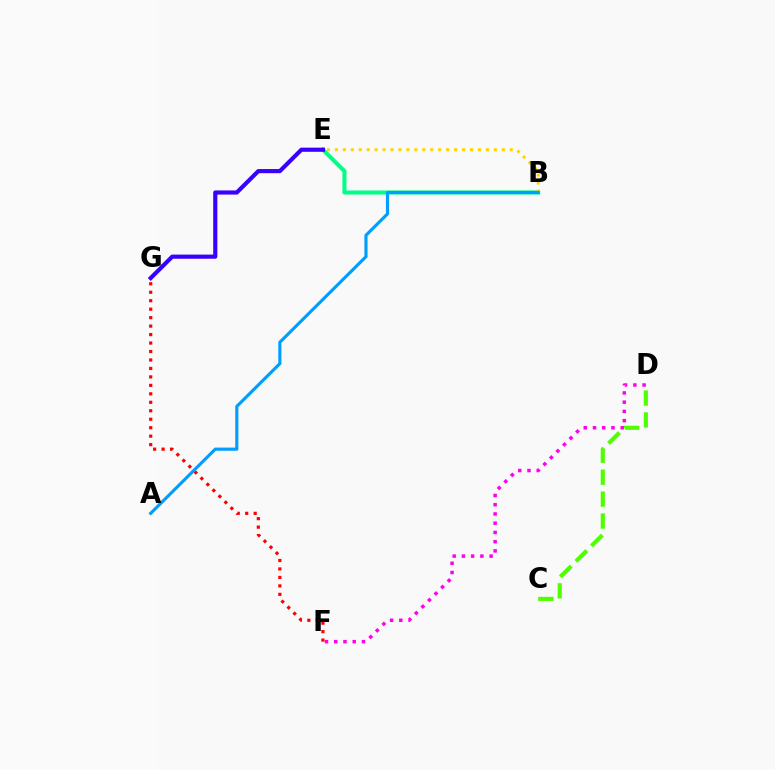{('C', 'D'): [{'color': '#4fff00', 'line_style': 'dashed', 'thickness': 2.98}], ('B', 'E'): [{'color': '#00ff86', 'line_style': 'solid', 'thickness': 2.93}, {'color': '#ffd500', 'line_style': 'dotted', 'thickness': 2.16}], ('D', 'F'): [{'color': '#ff00ed', 'line_style': 'dotted', 'thickness': 2.51}], ('F', 'G'): [{'color': '#ff0000', 'line_style': 'dotted', 'thickness': 2.3}], ('A', 'B'): [{'color': '#009eff', 'line_style': 'solid', 'thickness': 2.26}], ('E', 'G'): [{'color': '#3700ff', 'line_style': 'solid', 'thickness': 2.99}]}